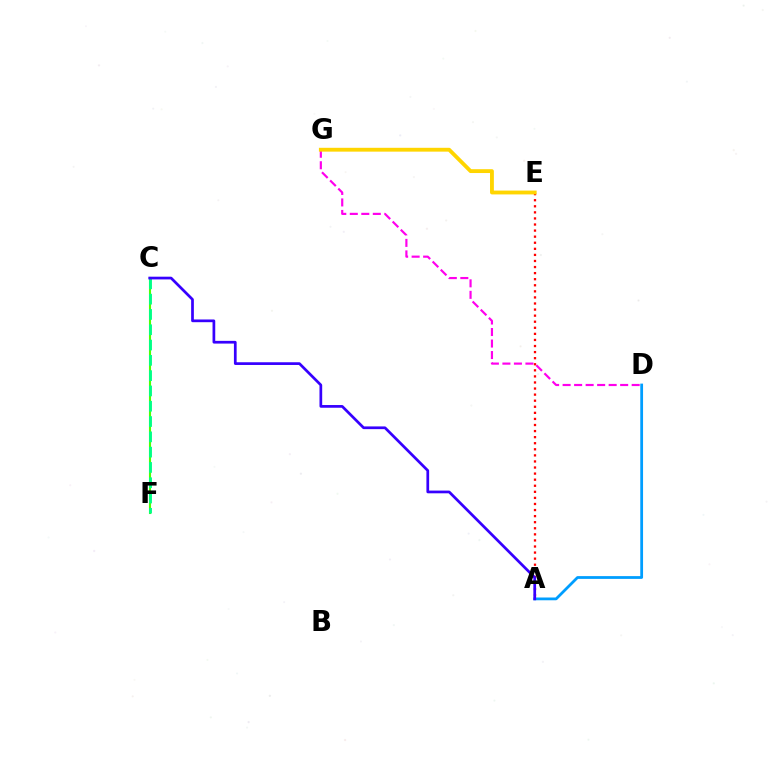{('A', 'D'): [{'color': '#009eff', 'line_style': 'solid', 'thickness': 2.0}], ('D', 'G'): [{'color': '#ff00ed', 'line_style': 'dashed', 'thickness': 1.56}], ('C', 'F'): [{'color': '#4fff00', 'line_style': 'solid', 'thickness': 1.5}, {'color': '#00ff86', 'line_style': 'dashed', 'thickness': 2.08}], ('A', 'E'): [{'color': '#ff0000', 'line_style': 'dotted', 'thickness': 1.65}], ('E', 'G'): [{'color': '#ffd500', 'line_style': 'solid', 'thickness': 2.76}], ('A', 'C'): [{'color': '#3700ff', 'line_style': 'solid', 'thickness': 1.96}]}